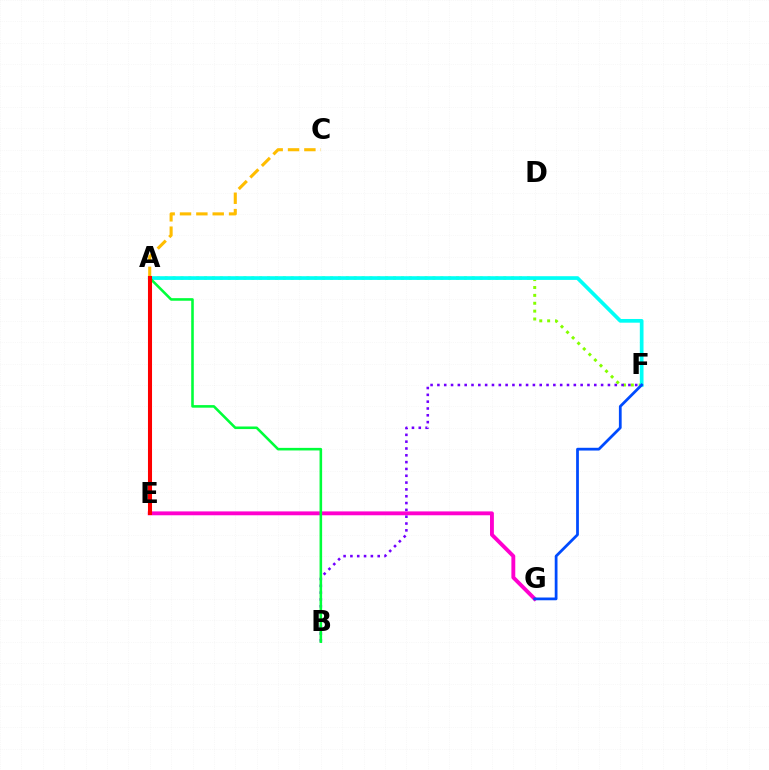{('A', 'F'): [{'color': '#84ff00', 'line_style': 'dotted', 'thickness': 2.14}, {'color': '#00fff6', 'line_style': 'solid', 'thickness': 2.67}], ('E', 'G'): [{'color': '#ff00cf', 'line_style': 'solid', 'thickness': 2.79}], ('F', 'G'): [{'color': '#004bff', 'line_style': 'solid', 'thickness': 1.99}], ('B', 'F'): [{'color': '#7200ff', 'line_style': 'dotted', 'thickness': 1.85}], ('A', 'C'): [{'color': '#ffbd00', 'line_style': 'dashed', 'thickness': 2.22}], ('A', 'B'): [{'color': '#00ff39', 'line_style': 'solid', 'thickness': 1.86}], ('A', 'E'): [{'color': '#ff0000', 'line_style': 'solid', 'thickness': 2.93}]}